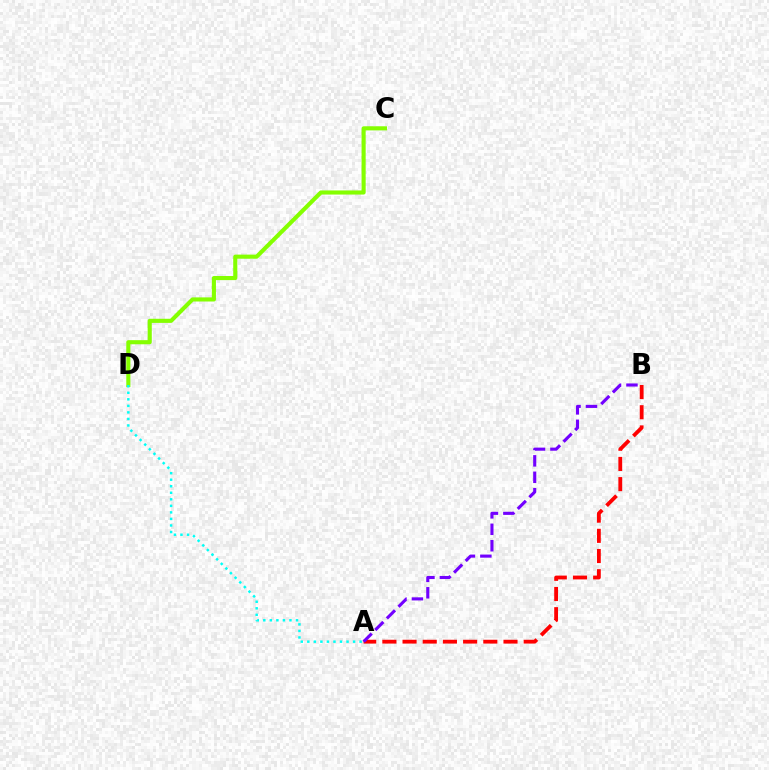{('A', 'B'): [{'color': '#ff0000', 'line_style': 'dashed', 'thickness': 2.74}, {'color': '#7200ff', 'line_style': 'dashed', 'thickness': 2.23}], ('C', 'D'): [{'color': '#84ff00', 'line_style': 'solid', 'thickness': 2.96}], ('A', 'D'): [{'color': '#00fff6', 'line_style': 'dotted', 'thickness': 1.78}]}